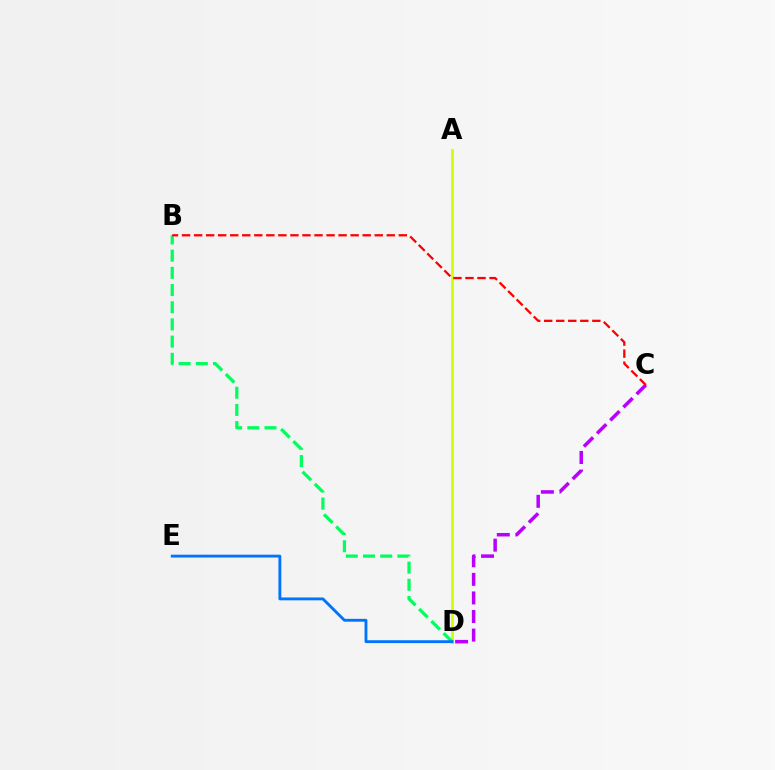{('A', 'D'): [{'color': '#d1ff00', 'line_style': 'solid', 'thickness': 2.01}], ('B', 'D'): [{'color': '#00ff5c', 'line_style': 'dashed', 'thickness': 2.34}], ('C', 'D'): [{'color': '#b900ff', 'line_style': 'dashed', 'thickness': 2.52}], ('D', 'E'): [{'color': '#0074ff', 'line_style': 'solid', 'thickness': 2.05}], ('B', 'C'): [{'color': '#ff0000', 'line_style': 'dashed', 'thickness': 1.64}]}